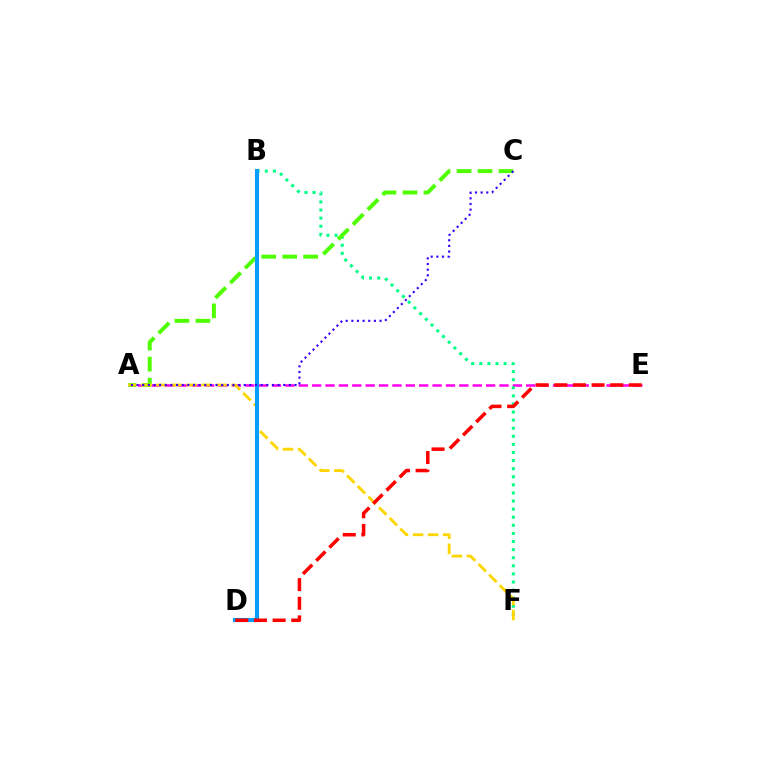{('A', 'E'): [{'color': '#ff00ed', 'line_style': 'dashed', 'thickness': 1.82}], ('B', 'F'): [{'color': '#00ff86', 'line_style': 'dotted', 'thickness': 2.2}], ('A', 'C'): [{'color': '#4fff00', 'line_style': 'dashed', 'thickness': 2.85}, {'color': '#3700ff', 'line_style': 'dotted', 'thickness': 1.53}], ('A', 'F'): [{'color': '#ffd500', 'line_style': 'dashed', 'thickness': 2.04}], ('B', 'D'): [{'color': '#009eff', 'line_style': 'solid', 'thickness': 2.94}], ('D', 'E'): [{'color': '#ff0000', 'line_style': 'dashed', 'thickness': 2.54}]}